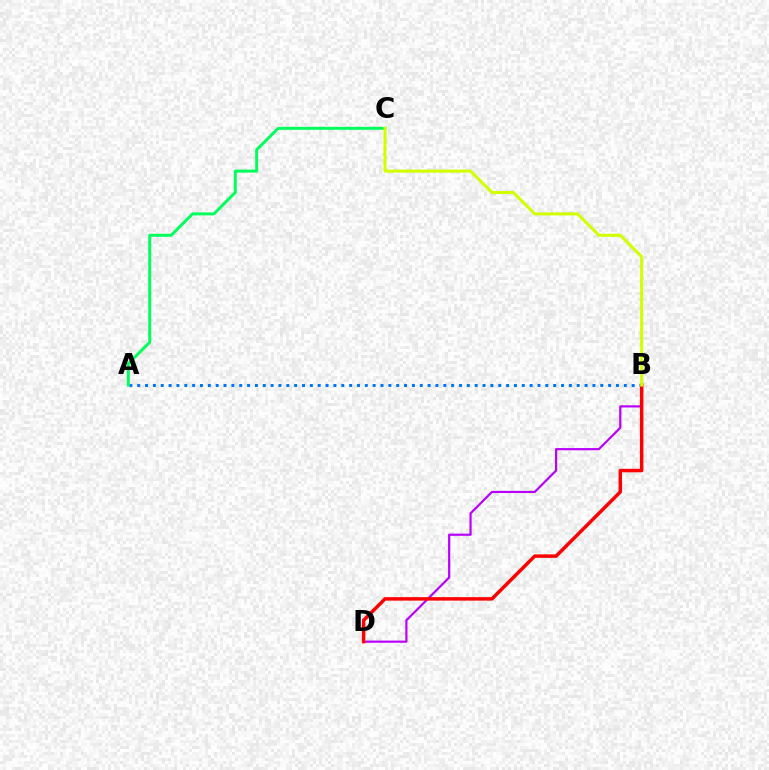{('A', 'B'): [{'color': '#0074ff', 'line_style': 'dotted', 'thickness': 2.13}], ('B', 'D'): [{'color': '#b900ff', 'line_style': 'solid', 'thickness': 1.57}, {'color': '#ff0000', 'line_style': 'solid', 'thickness': 2.5}], ('A', 'C'): [{'color': '#00ff5c', 'line_style': 'solid', 'thickness': 2.13}], ('B', 'C'): [{'color': '#d1ff00', 'line_style': 'solid', 'thickness': 2.19}]}